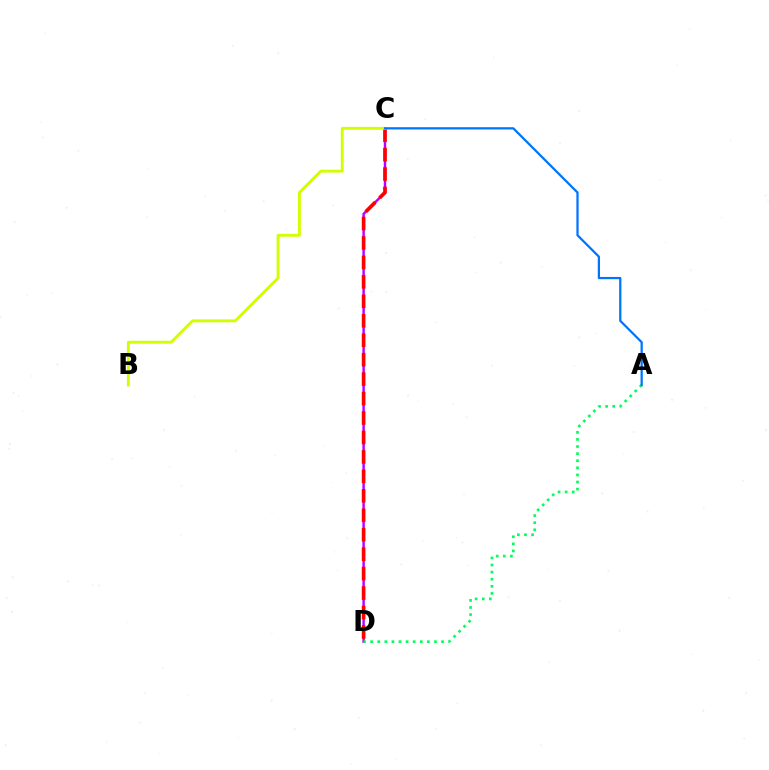{('C', 'D'): [{'color': '#b900ff', 'line_style': 'solid', 'thickness': 1.76}, {'color': '#ff0000', 'line_style': 'dashed', 'thickness': 2.64}], ('A', 'D'): [{'color': '#00ff5c', 'line_style': 'dotted', 'thickness': 1.93}], ('B', 'C'): [{'color': '#d1ff00', 'line_style': 'solid', 'thickness': 2.08}], ('A', 'C'): [{'color': '#0074ff', 'line_style': 'solid', 'thickness': 1.62}]}